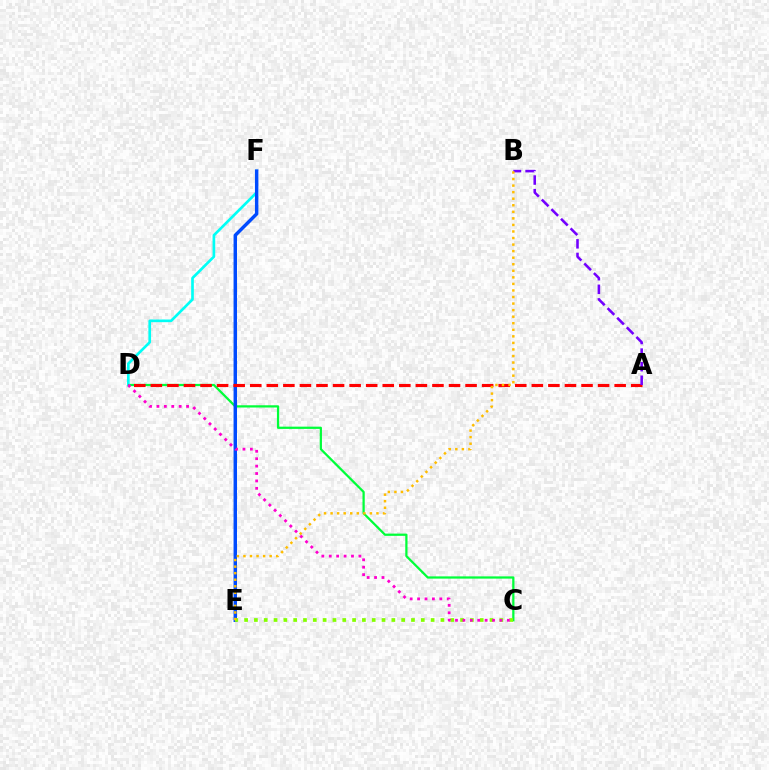{('C', 'D'): [{'color': '#00ff39', 'line_style': 'solid', 'thickness': 1.62}, {'color': '#ff00cf', 'line_style': 'dotted', 'thickness': 2.01}], ('D', 'F'): [{'color': '#00fff6', 'line_style': 'solid', 'thickness': 1.92}], ('E', 'F'): [{'color': '#004bff', 'line_style': 'solid', 'thickness': 2.48}], ('A', 'D'): [{'color': '#ff0000', 'line_style': 'dashed', 'thickness': 2.25}], ('A', 'B'): [{'color': '#7200ff', 'line_style': 'dashed', 'thickness': 1.85}], ('C', 'E'): [{'color': '#84ff00', 'line_style': 'dotted', 'thickness': 2.67}], ('B', 'E'): [{'color': '#ffbd00', 'line_style': 'dotted', 'thickness': 1.78}]}